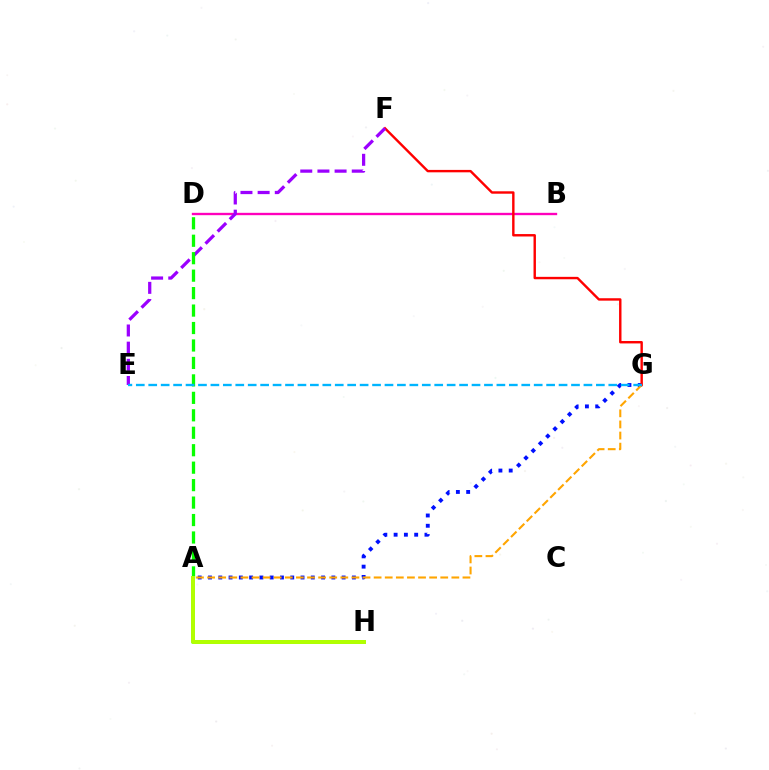{('A', 'G'): [{'color': '#0010ff', 'line_style': 'dotted', 'thickness': 2.79}, {'color': '#ffa500', 'line_style': 'dashed', 'thickness': 1.51}], ('B', 'D'): [{'color': '#ff00bd', 'line_style': 'solid', 'thickness': 1.69}], ('F', 'G'): [{'color': '#ff0000', 'line_style': 'solid', 'thickness': 1.74}], ('E', 'F'): [{'color': '#9b00ff', 'line_style': 'dashed', 'thickness': 2.33}], ('A', 'D'): [{'color': '#08ff00', 'line_style': 'dashed', 'thickness': 2.37}], ('A', 'H'): [{'color': '#00ff9d', 'line_style': 'solid', 'thickness': 2.68}, {'color': '#b3ff00', 'line_style': 'solid', 'thickness': 2.83}], ('E', 'G'): [{'color': '#00b5ff', 'line_style': 'dashed', 'thickness': 1.69}]}